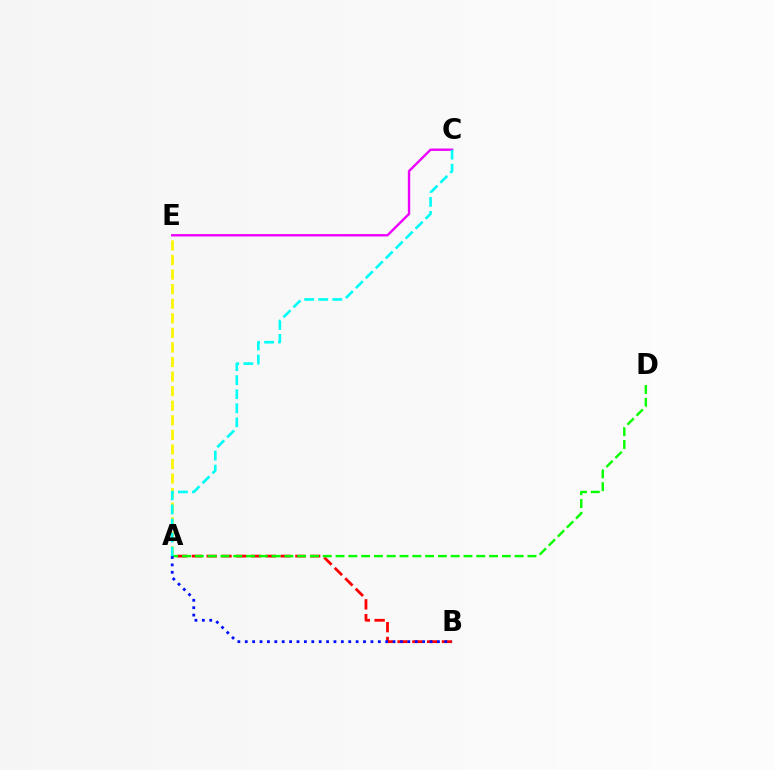{('A', 'E'): [{'color': '#fcf500', 'line_style': 'dashed', 'thickness': 1.98}], ('A', 'B'): [{'color': '#ff0000', 'line_style': 'dashed', 'thickness': 2.01}, {'color': '#0010ff', 'line_style': 'dotted', 'thickness': 2.01}], ('A', 'D'): [{'color': '#08ff00', 'line_style': 'dashed', 'thickness': 1.74}], ('C', 'E'): [{'color': '#ee00ff', 'line_style': 'solid', 'thickness': 1.72}], ('A', 'C'): [{'color': '#00fff6', 'line_style': 'dashed', 'thickness': 1.91}]}